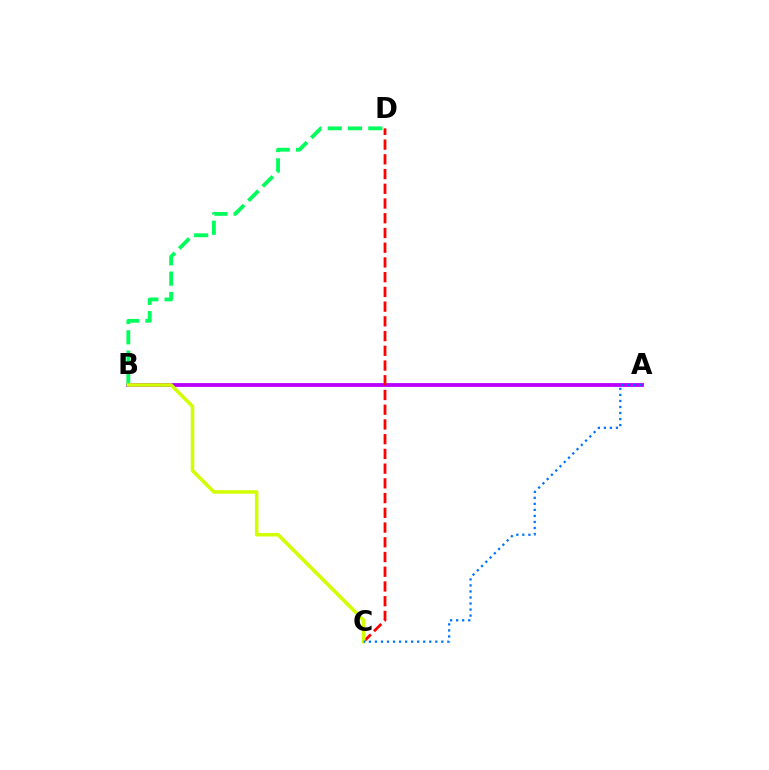{('A', 'B'): [{'color': '#b900ff', 'line_style': 'solid', 'thickness': 2.74}], ('B', 'D'): [{'color': '#00ff5c', 'line_style': 'dashed', 'thickness': 2.76}], ('C', 'D'): [{'color': '#ff0000', 'line_style': 'dashed', 'thickness': 2.0}], ('B', 'C'): [{'color': '#d1ff00', 'line_style': 'solid', 'thickness': 2.54}], ('A', 'C'): [{'color': '#0074ff', 'line_style': 'dotted', 'thickness': 1.64}]}